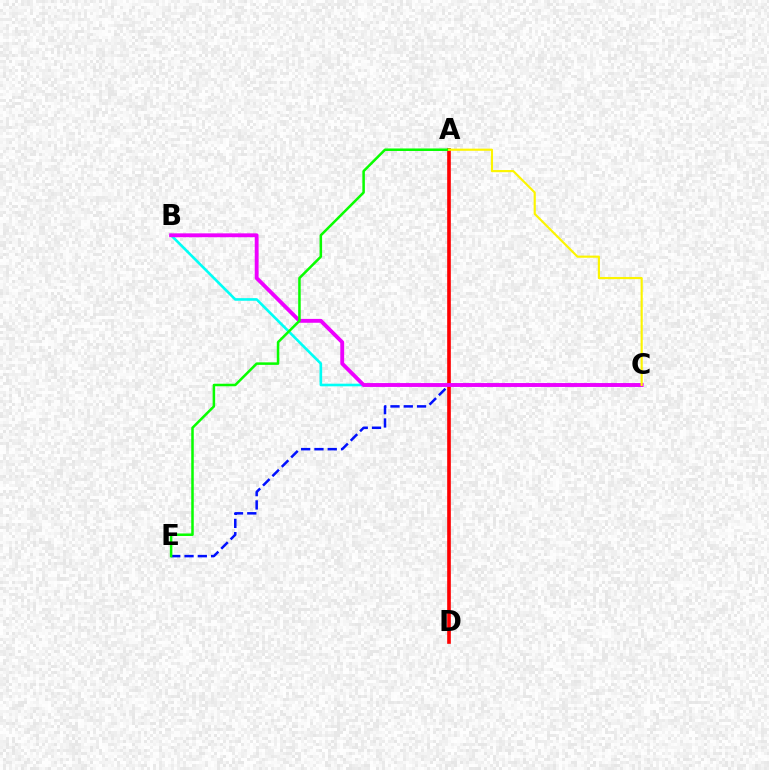{('C', 'E'): [{'color': '#0010ff', 'line_style': 'dashed', 'thickness': 1.8}], ('B', 'C'): [{'color': '#00fff6', 'line_style': 'solid', 'thickness': 1.89}, {'color': '#ee00ff', 'line_style': 'solid', 'thickness': 2.78}], ('A', 'D'): [{'color': '#ff0000', 'line_style': 'solid', 'thickness': 2.63}], ('A', 'E'): [{'color': '#08ff00', 'line_style': 'solid', 'thickness': 1.82}], ('A', 'C'): [{'color': '#fcf500', 'line_style': 'solid', 'thickness': 1.56}]}